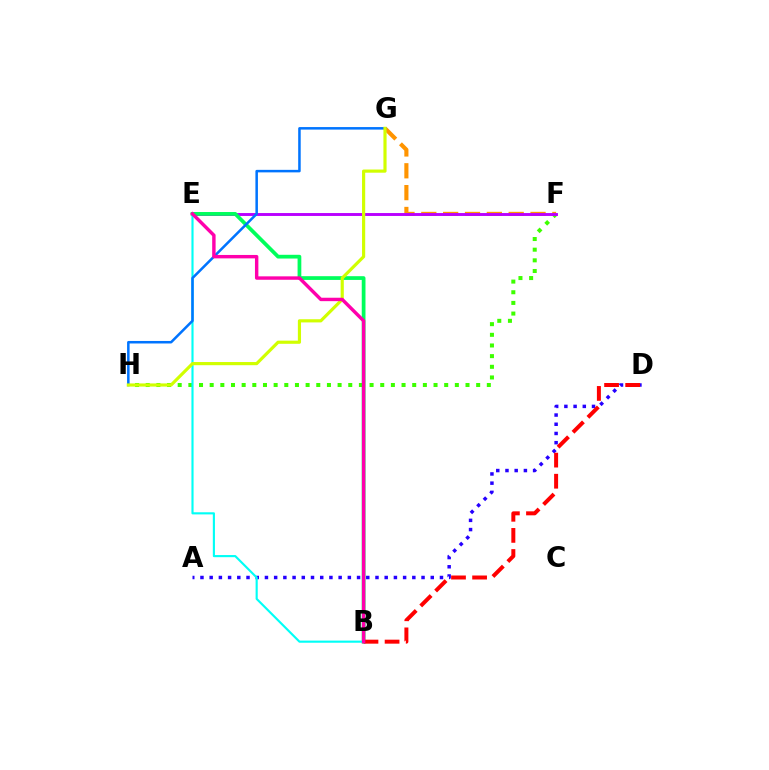{('F', 'H'): [{'color': '#3dff00', 'line_style': 'dotted', 'thickness': 2.9}], ('F', 'G'): [{'color': '#ff9400', 'line_style': 'dashed', 'thickness': 2.97}], ('E', 'F'): [{'color': '#b900ff', 'line_style': 'solid', 'thickness': 2.09}], ('A', 'D'): [{'color': '#2500ff', 'line_style': 'dotted', 'thickness': 2.5}], ('B', 'E'): [{'color': '#00ff5c', 'line_style': 'solid', 'thickness': 2.69}, {'color': '#00fff6', 'line_style': 'solid', 'thickness': 1.54}, {'color': '#ff00ac', 'line_style': 'solid', 'thickness': 2.46}], ('G', 'H'): [{'color': '#0074ff', 'line_style': 'solid', 'thickness': 1.82}, {'color': '#d1ff00', 'line_style': 'solid', 'thickness': 2.28}], ('B', 'D'): [{'color': '#ff0000', 'line_style': 'dashed', 'thickness': 2.87}]}